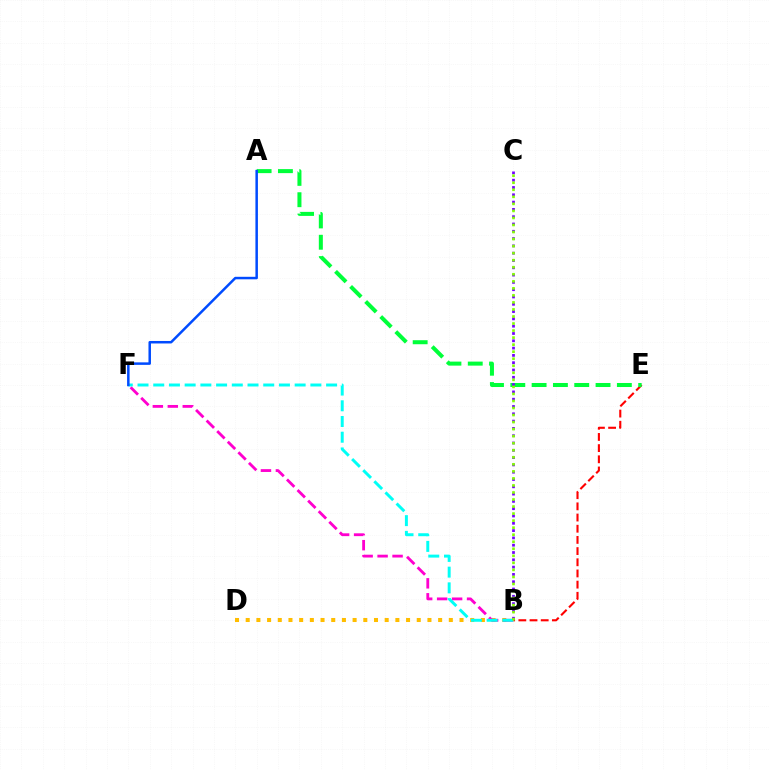{('B', 'E'): [{'color': '#ff0000', 'line_style': 'dashed', 'thickness': 1.52}], ('B', 'D'): [{'color': '#ffbd00', 'line_style': 'dotted', 'thickness': 2.9}], ('A', 'E'): [{'color': '#00ff39', 'line_style': 'dashed', 'thickness': 2.9}], ('B', 'F'): [{'color': '#ff00cf', 'line_style': 'dashed', 'thickness': 2.03}, {'color': '#00fff6', 'line_style': 'dashed', 'thickness': 2.13}], ('B', 'C'): [{'color': '#7200ff', 'line_style': 'dotted', 'thickness': 1.98}, {'color': '#84ff00', 'line_style': 'dotted', 'thickness': 1.91}], ('A', 'F'): [{'color': '#004bff', 'line_style': 'solid', 'thickness': 1.8}]}